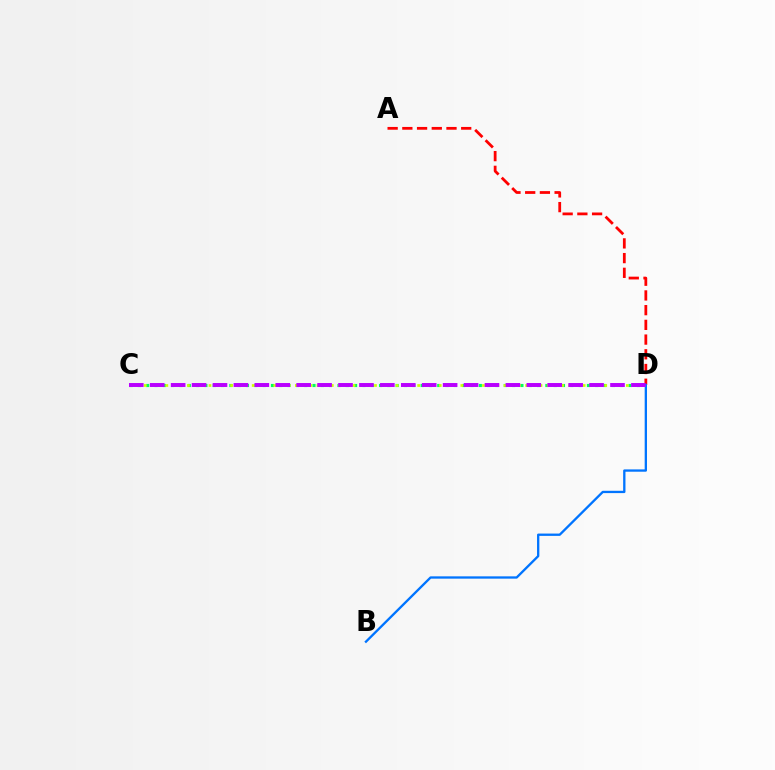{('C', 'D'): [{'color': '#00ff5c', 'line_style': 'dotted', 'thickness': 2.26}, {'color': '#d1ff00', 'line_style': 'dotted', 'thickness': 1.95}, {'color': '#b900ff', 'line_style': 'dashed', 'thickness': 2.84}], ('A', 'D'): [{'color': '#ff0000', 'line_style': 'dashed', 'thickness': 2.0}], ('B', 'D'): [{'color': '#0074ff', 'line_style': 'solid', 'thickness': 1.67}]}